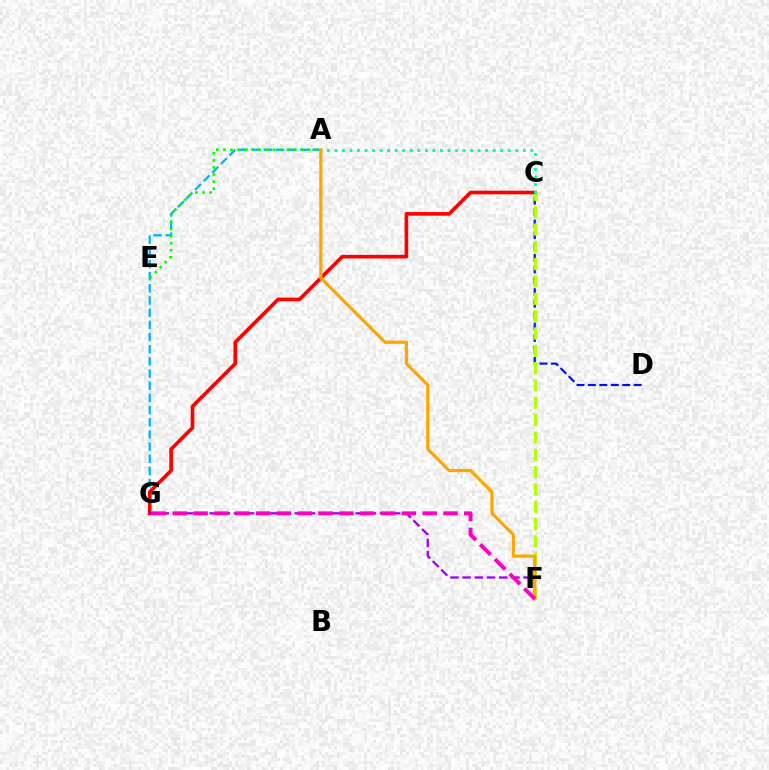{('A', 'G'): [{'color': '#00b5ff', 'line_style': 'dashed', 'thickness': 1.65}], ('C', 'G'): [{'color': '#ff0000', 'line_style': 'solid', 'thickness': 2.62}], ('F', 'G'): [{'color': '#9b00ff', 'line_style': 'dashed', 'thickness': 1.65}, {'color': '#ff00bd', 'line_style': 'dashed', 'thickness': 2.83}], ('C', 'D'): [{'color': '#0010ff', 'line_style': 'dashed', 'thickness': 1.56}], ('C', 'F'): [{'color': '#b3ff00', 'line_style': 'dashed', 'thickness': 2.35}], ('A', 'E'): [{'color': '#08ff00', 'line_style': 'dotted', 'thickness': 1.92}], ('A', 'C'): [{'color': '#00ff9d', 'line_style': 'dotted', 'thickness': 2.05}], ('A', 'F'): [{'color': '#ffa500', 'line_style': 'solid', 'thickness': 2.29}]}